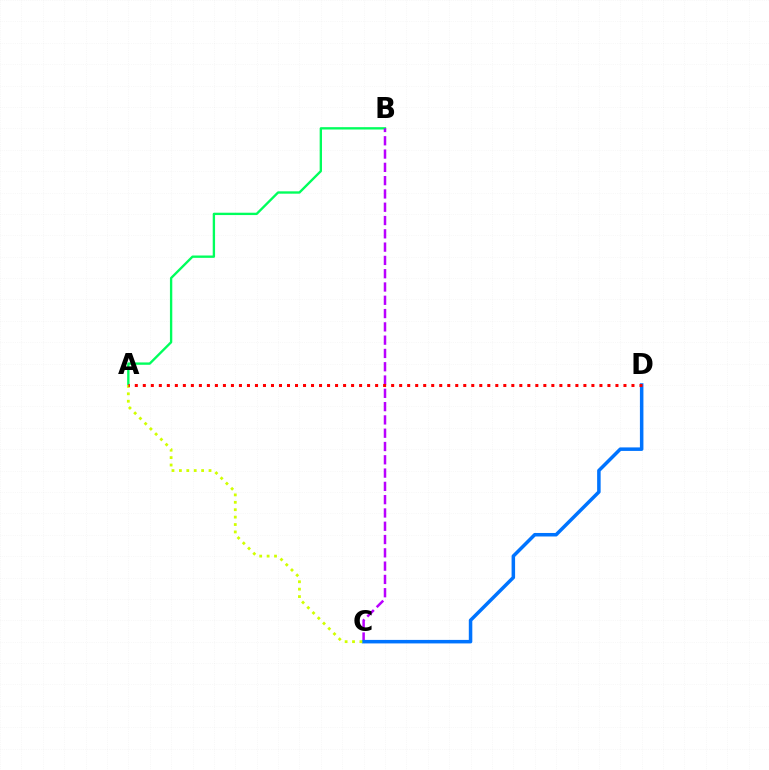{('A', 'B'): [{'color': '#00ff5c', 'line_style': 'solid', 'thickness': 1.69}], ('B', 'C'): [{'color': '#b900ff', 'line_style': 'dashed', 'thickness': 1.81}], ('C', 'D'): [{'color': '#0074ff', 'line_style': 'solid', 'thickness': 2.53}], ('A', 'C'): [{'color': '#d1ff00', 'line_style': 'dotted', 'thickness': 2.01}], ('A', 'D'): [{'color': '#ff0000', 'line_style': 'dotted', 'thickness': 2.18}]}